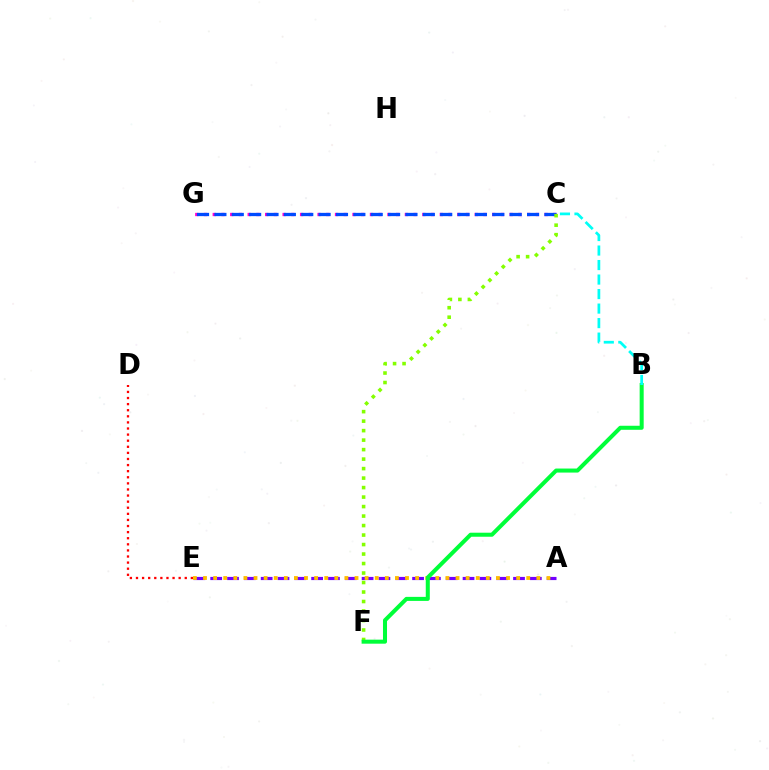{('D', 'E'): [{'color': '#ff0000', 'line_style': 'dotted', 'thickness': 1.66}], ('C', 'G'): [{'color': '#ff00cf', 'line_style': 'dotted', 'thickness': 2.37}, {'color': '#004bff', 'line_style': 'dashed', 'thickness': 2.36}], ('A', 'E'): [{'color': '#7200ff', 'line_style': 'dashed', 'thickness': 2.29}, {'color': '#ffbd00', 'line_style': 'dotted', 'thickness': 2.74}], ('C', 'F'): [{'color': '#84ff00', 'line_style': 'dotted', 'thickness': 2.58}], ('B', 'F'): [{'color': '#00ff39', 'line_style': 'solid', 'thickness': 2.9}], ('B', 'C'): [{'color': '#00fff6', 'line_style': 'dashed', 'thickness': 1.97}]}